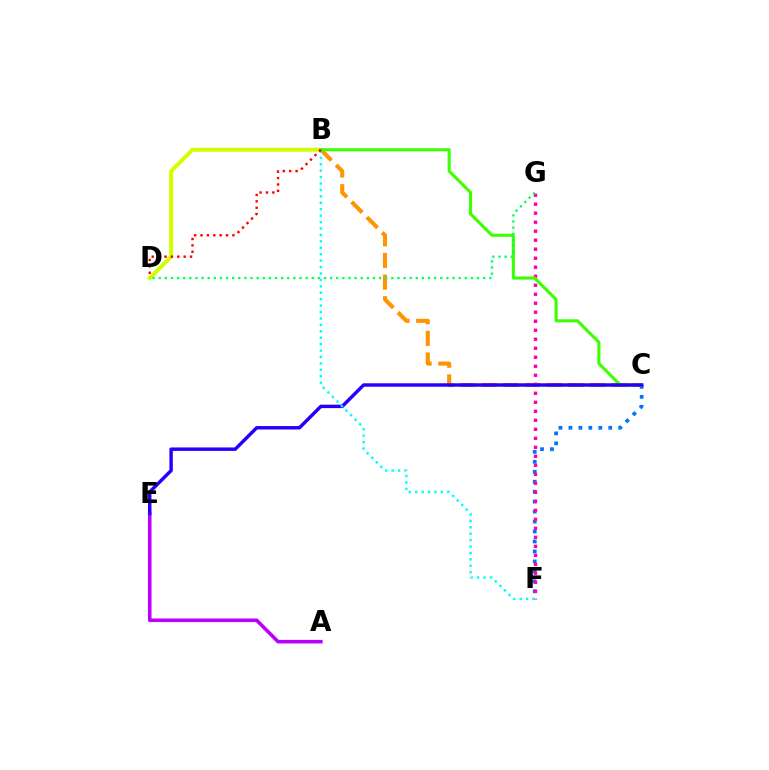{('C', 'F'): [{'color': '#0074ff', 'line_style': 'dotted', 'thickness': 2.71}], ('F', 'G'): [{'color': '#ff00ac', 'line_style': 'dotted', 'thickness': 2.45}], ('B', 'D'): [{'color': '#d1ff00', 'line_style': 'solid', 'thickness': 2.87}, {'color': '#ff0000', 'line_style': 'dotted', 'thickness': 1.73}], ('B', 'C'): [{'color': '#ff9400', 'line_style': 'dashed', 'thickness': 2.94}, {'color': '#3dff00', 'line_style': 'solid', 'thickness': 2.23}], ('A', 'E'): [{'color': '#b900ff', 'line_style': 'solid', 'thickness': 2.59}], ('C', 'E'): [{'color': '#2500ff', 'line_style': 'solid', 'thickness': 2.48}], ('B', 'F'): [{'color': '#00fff6', 'line_style': 'dotted', 'thickness': 1.75}], ('D', 'G'): [{'color': '#00ff5c', 'line_style': 'dotted', 'thickness': 1.66}]}